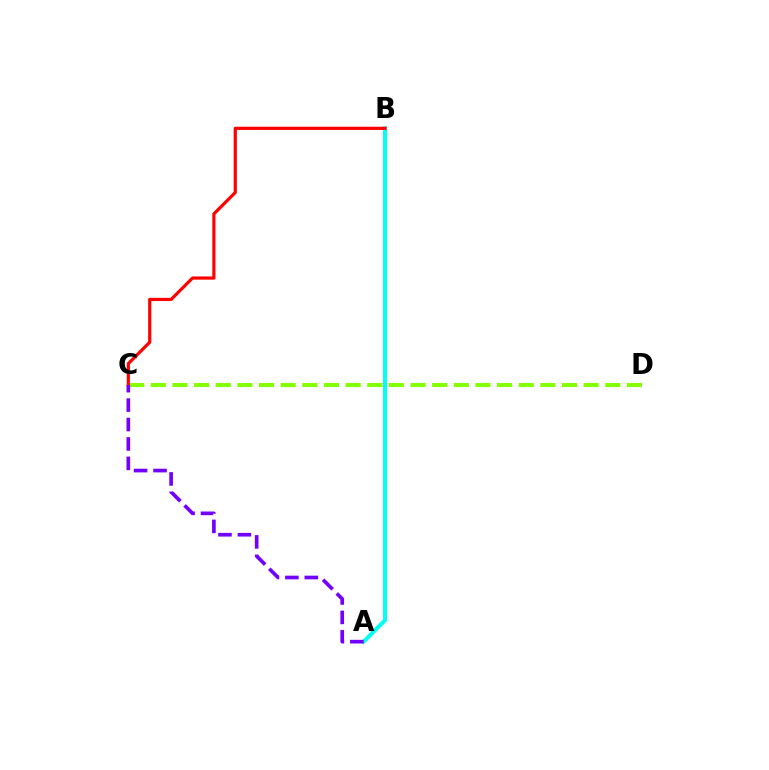{('C', 'D'): [{'color': '#84ff00', 'line_style': 'dashed', 'thickness': 2.94}], ('A', 'B'): [{'color': '#00fff6', 'line_style': 'solid', 'thickness': 2.87}], ('B', 'C'): [{'color': '#ff0000', 'line_style': 'solid', 'thickness': 2.29}], ('A', 'C'): [{'color': '#7200ff', 'line_style': 'dashed', 'thickness': 2.64}]}